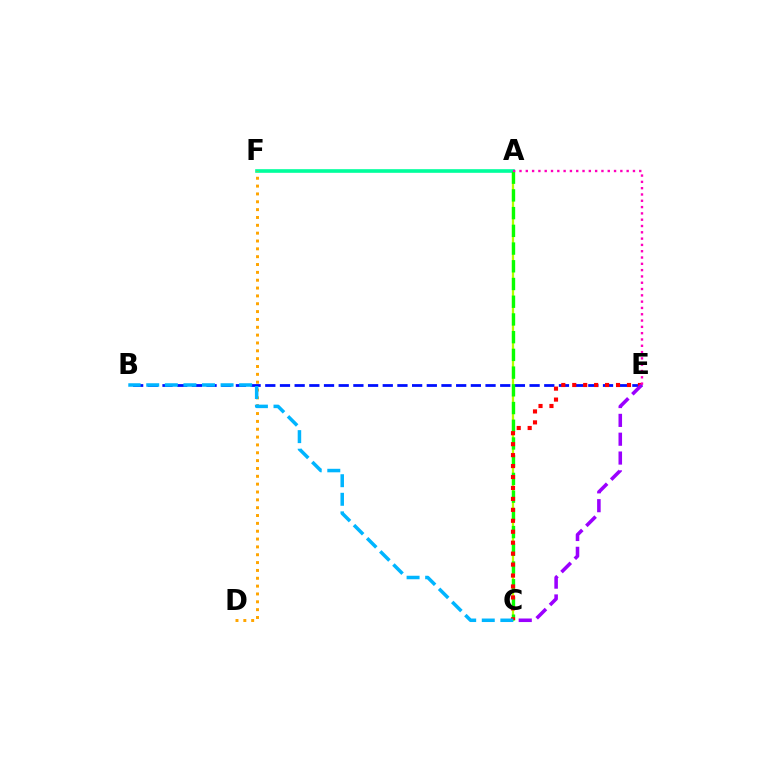{('A', 'C'): [{'color': '#b3ff00', 'line_style': 'solid', 'thickness': 1.64}, {'color': '#08ff00', 'line_style': 'dashed', 'thickness': 2.41}], ('A', 'F'): [{'color': '#00ff9d', 'line_style': 'solid', 'thickness': 2.61}], ('B', 'E'): [{'color': '#0010ff', 'line_style': 'dashed', 'thickness': 1.99}], ('D', 'F'): [{'color': '#ffa500', 'line_style': 'dotted', 'thickness': 2.13}], ('C', 'E'): [{'color': '#ff0000', 'line_style': 'dotted', 'thickness': 2.97}, {'color': '#9b00ff', 'line_style': 'dashed', 'thickness': 2.56}], ('B', 'C'): [{'color': '#00b5ff', 'line_style': 'dashed', 'thickness': 2.52}], ('A', 'E'): [{'color': '#ff00bd', 'line_style': 'dotted', 'thickness': 1.71}]}